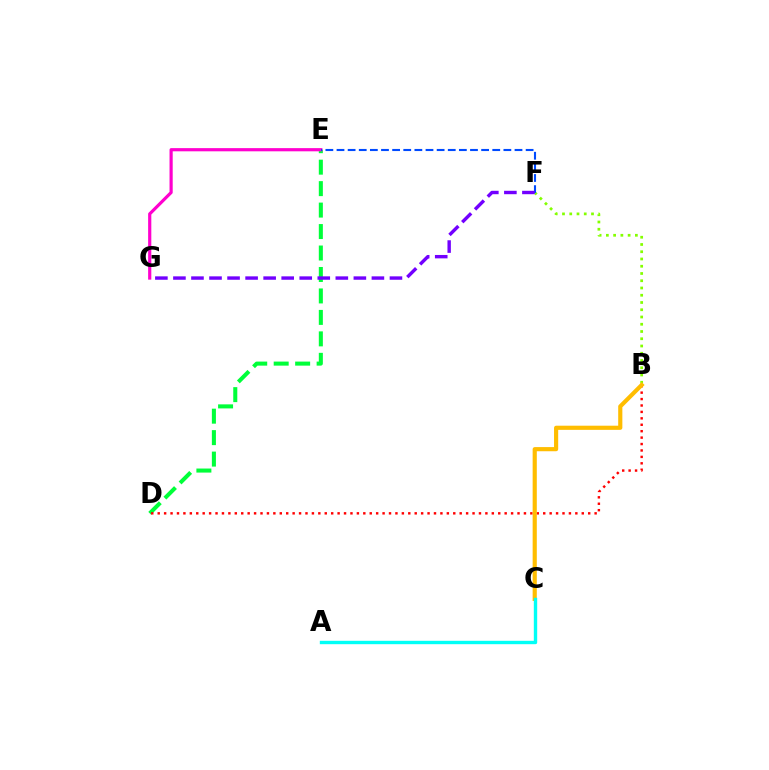{('D', 'E'): [{'color': '#00ff39', 'line_style': 'dashed', 'thickness': 2.92}], ('E', 'G'): [{'color': '#ff00cf', 'line_style': 'solid', 'thickness': 2.29}], ('B', 'D'): [{'color': '#ff0000', 'line_style': 'dotted', 'thickness': 1.75}], ('B', 'F'): [{'color': '#84ff00', 'line_style': 'dotted', 'thickness': 1.97}], ('E', 'F'): [{'color': '#004bff', 'line_style': 'dashed', 'thickness': 1.51}], ('B', 'C'): [{'color': '#ffbd00', 'line_style': 'solid', 'thickness': 2.99}], ('F', 'G'): [{'color': '#7200ff', 'line_style': 'dashed', 'thickness': 2.45}], ('A', 'C'): [{'color': '#00fff6', 'line_style': 'solid', 'thickness': 2.43}]}